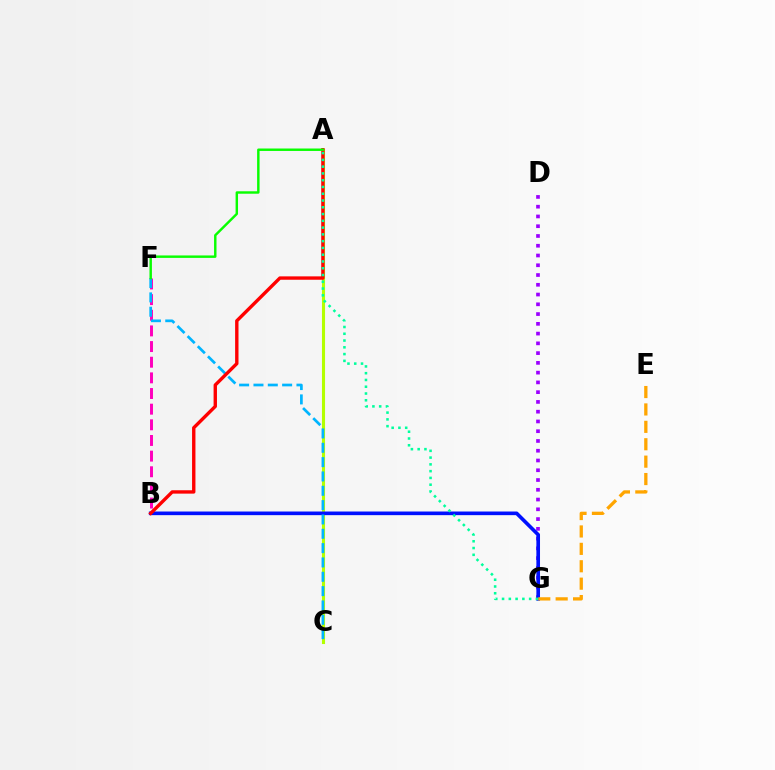{('B', 'F'): [{'color': '#ff00bd', 'line_style': 'dashed', 'thickness': 2.13}], ('A', 'C'): [{'color': '#b3ff00', 'line_style': 'solid', 'thickness': 2.23}], ('D', 'G'): [{'color': '#9b00ff', 'line_style': 'dotted', 'thickness': 2.65}], ('B', 'G'): [{'color': '#0010ff', 'line_style': 'solid', 'thickness': 2.62}], ('C', 'F'): [{'color': '#00b5ff', 'line_style': 'dashed', 'thickness': 1.95}], ('A', 'B'): [{'color': '#ff0000', 'line_style': 'solid', 'thickness': 2.43}], ('A', 'F'): [{'color': '#08ff00', 'line_style': 'solid', 'thickness': 1.76}], ('E', 'G'): [{'color': '#ffa500', 'line_style': 'dashed', 'thickness': 2.36}], ('A', 'G'): [{'color': '#00ff9d', 'line_style': 'dotted', 'thickness': 1.84}]}